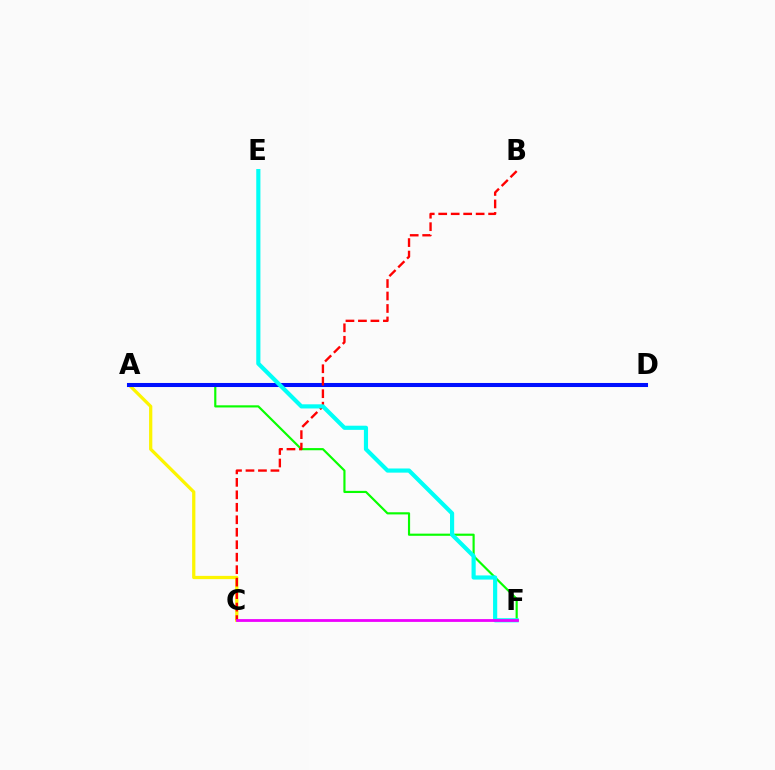{('A', 'F'): [{'color': '#08ff00', 'line_style': 'solid', 'thickness': 1.55}], ('A', 'C'): [{'color': '#fcf500', 'line_style': 'solid', 'thickness': 2.34}], ('A', 'D'): [{'color': '#0010ff', 'line_style': 'solid', 'thickness': 2.92}], ('B', 'C'): [{'color': '#ff0000', 'line_style': 'dashed', 'thickness': 1.69}], ('E', 'F'): [{'color': '#00fff6', 'line_style': 'solid', 'thickness': 2.99}], ('C', 'F'): [{'color': '#ee00ff', 'line_style': 'solid', 'thickness': 2.01}]}